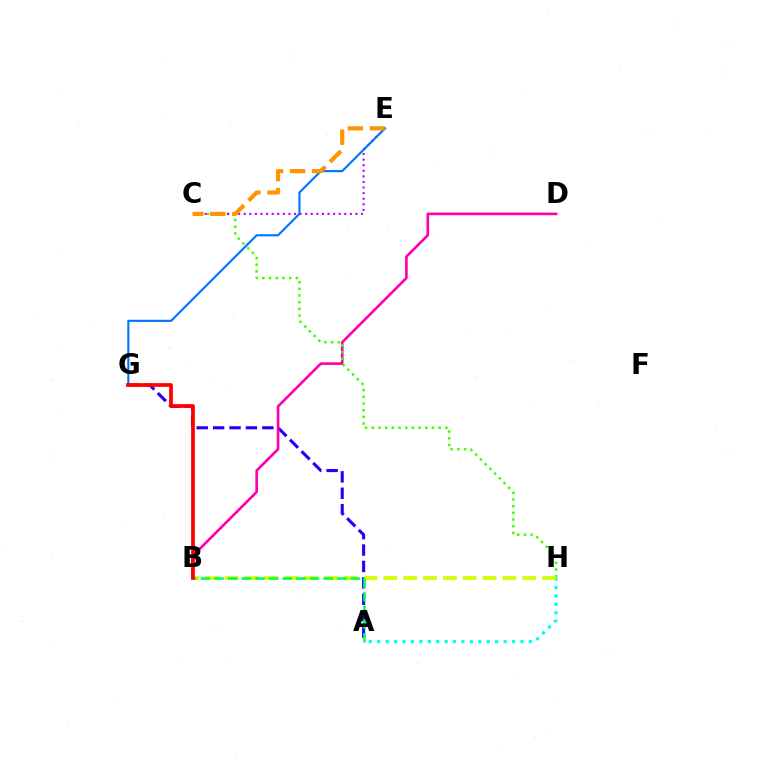{('A', 'G'): [{'color': '#2500ff', 'line_style': 'dashed', 'thickness': 2.23}], ('A', 'H'): [{'color': '#00fff6', 'line_style': 'dotted', 'thickness': 2.29}], ('B', 'D'): [{'color': '#ff00ac', 'line_style': 'solid', 'thickness': 1.9}], ('C', 'H'): [{'color': '#3dff00', 'line_style': 'dotted', 'thickness': 1.82}], ('C', 'E'): [{'color': '#b900ff', 'line_style': 'dotted', 'thickness': 1.52}, {'color': '#ff9400', 'line_style': 'dashed', 'thickness': 2.99}], ('B', 'H'): [{'color': '#d1ff00', 'line_style': 'dashed', 'thickness': 2.7}], ('A', 'B'): [{'color': '#00ff5c', 'line_style': 'dashed', 'thickness': 1.85}], ('E', 'G'): [{'color': '#0074ff', 'line_style': 'solid', 'thickness': 1.54}], ('B', 'G'): [{'color': '#ff0000', 'line_style': 'solid', 'thickness': 2.68}]}